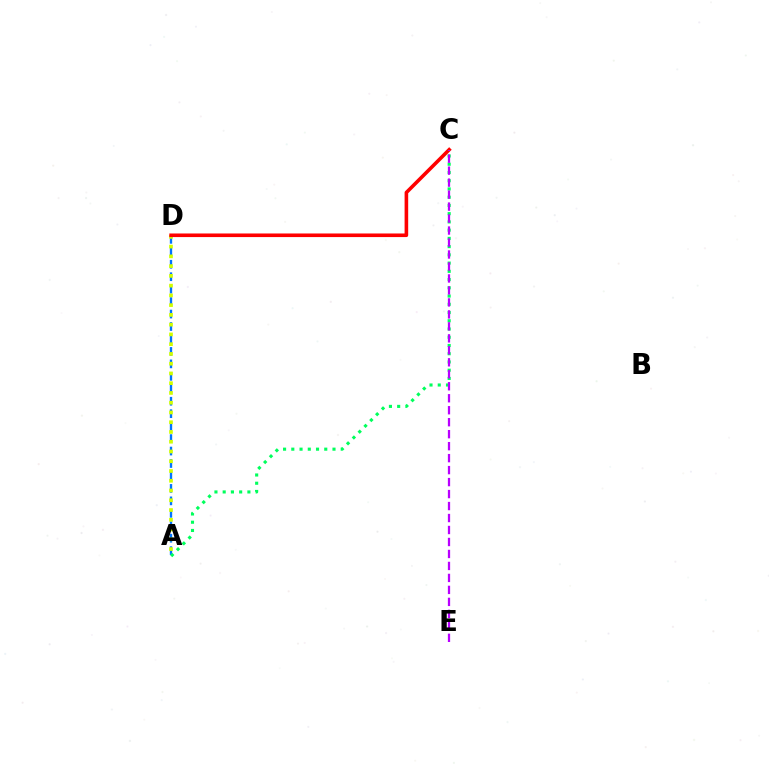{('A', 'D'): [{'color': '#0074ff', 'line_style': 'dashed', 'thickness': 1.69}, {'color': '#d1ff00', 'line_style': 'dotted', 'thickness': 2.65}], ('A', 'C'): [{'color': '#00ff5c', 'line_style': 'dotted', 'thickness': 2.24}], ('C', 'D'): [{'color': '#ff0000', 'line_style': 'solid', 'thickness': 2.59}], ('C', 'E'): [{'color': '#b900ff', 'line_style': 'dashed', 'thickness': 1.63}]}